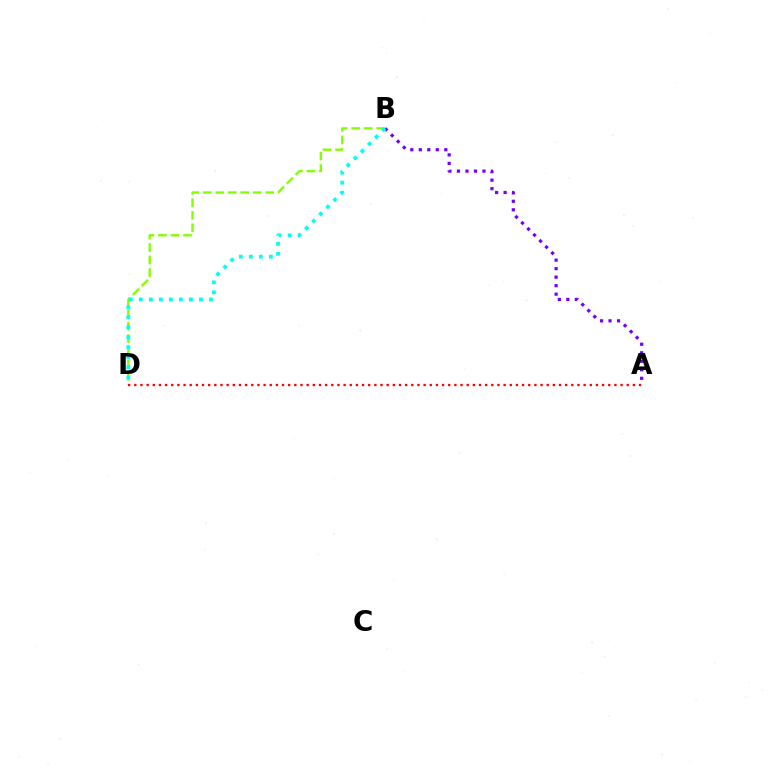{('B', 'D'): [{'color': '#84ff00', 'line_style': 'dashed', 'thickness': 1.7}, {'color': '#00fff6', 'line_style': 'dotted', 'thickness': 2.72}], ('A', 'B'): [{'color': '#7200ff', 'line_style': 'dotted', 'thickness': 2.31}], ('A', 'D'): [{'color': '#ff0000', 'line_style': 'dotted', 'thickness': 1.67}]}